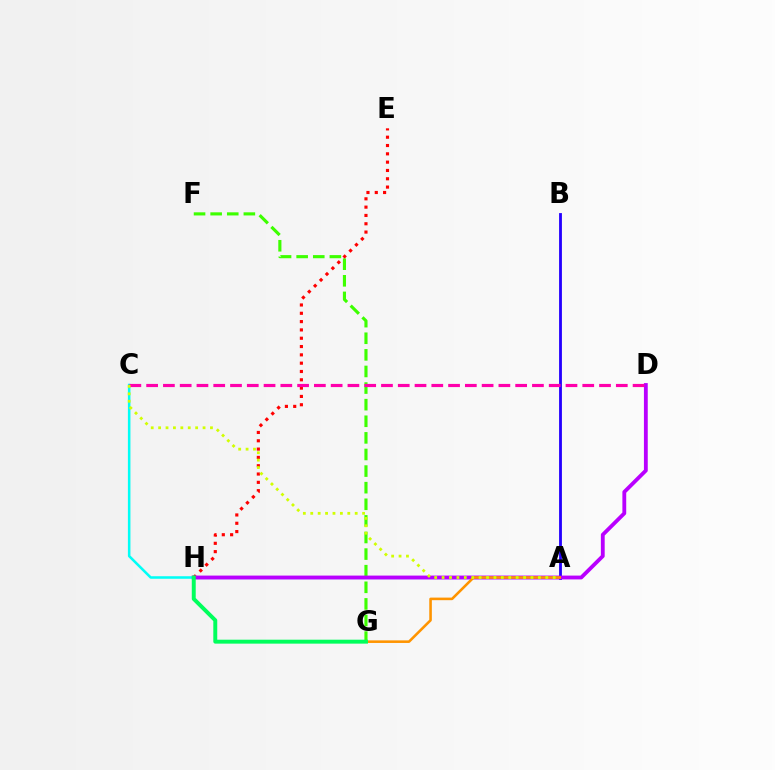{('A', 'H'): [{'color': '#0074ff', 'line_style': 'solid', 'thickness': 1.58}], ('A', 'B'): [{'color': '#2500ff', 'line_style': 'solid', 'thickness': 2.03}], ('C', 'H'): [{'color': '#00fff6', 'line_style': 'solid', 'thickness': 1.83}], ('F', 'G'): [{'color': '#3dff00', 'line_style': 'dashed', 'thickness': 2.26}], ('E', 'H'): [{'color': '#ff0000', 'line_style': 'dotted', 'thickness': 2.26}], ('D', 'H'): [{'color': '#b900ff', 'line_style': 'solid', 'thickness': 2.75}], ('A', 'G'): [{'color': '#ff9400', 'line_style': 'solid', 'thickness': 1.86}], ('C', 'D'): [{'color': '#ff00ac', 'line_style': 'dashed', 'thickness': 2.28}], ('A', 'C'): [{'color': '#d1ff00', 'line_style': 'dotted', 'thickness': 2.01}], ('G', 'H'): [{'color': '#00ff5c', 'line_style': 'solid', 'thickness': 2.84}]}